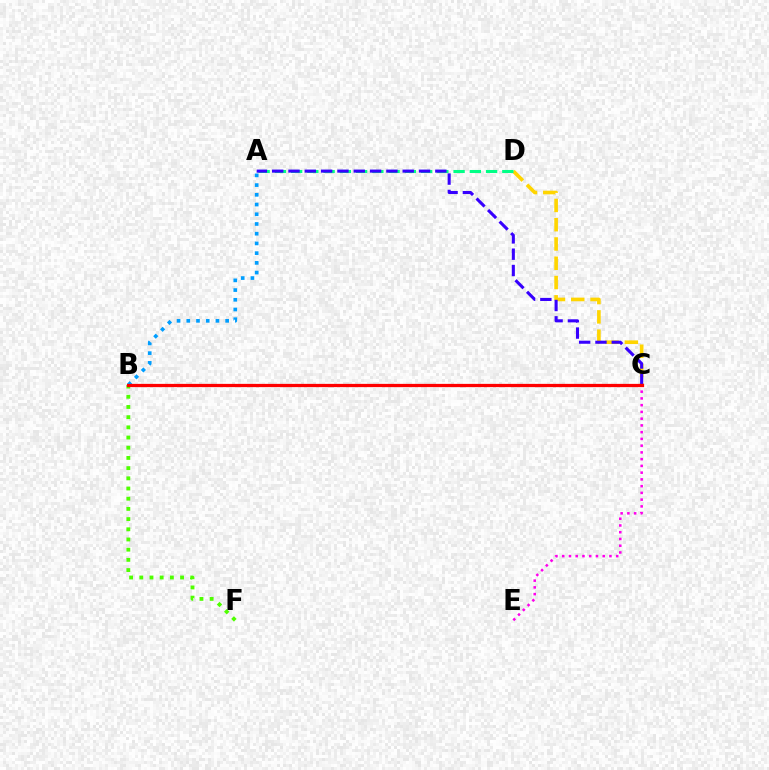{('C', 'D'): [{'color': '#ffd500', 'line_style': 'dashed', 'thickness': 2.62}], ('A', 'D'): [{'color': '#00ff86', 'line_style': 'dashed', 'thickness': 2.21}], ('A', 'C'): [{'color': '#3700ff', 'line_style': 'dashed', 'thickness': 2.22}], ('A', 'B'): [{'color': '#009eff', 'line_style': 'dotted', 'thickness': 2.64}], ('C', 'E'): [{'color': '#ff00ed', 'line_style': 'dotted', 'thickness': 1.83}], ('B', 'F'): [{'color': '#4fff00', 'line_style': 'dotted', 'thickness': 2.77}], ('B', 'C'): [{'color': '#ff0000', 'line_style': 'solid', 'thickness': 2.34}]}